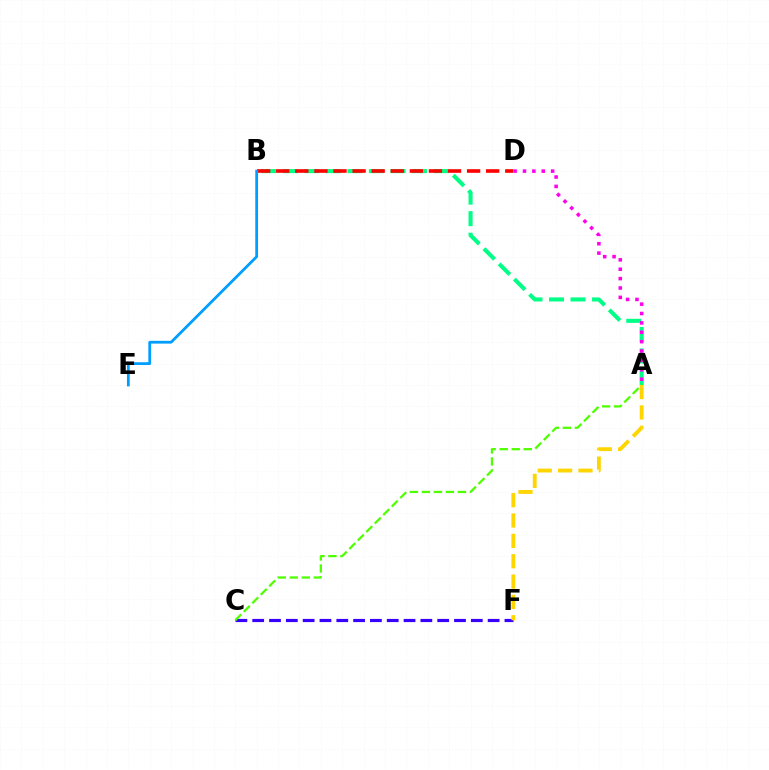{('A', 'B'): [{'color': '#00ff86', 'line_style': 'dashed', 'thickness': 2.92}], ('C', 'F'): [{'color': '#3700ff', 'line_style': 'dashed', 'thickness': 2.28}], ('B', 'D'): [{'color': '#ff0000', 'line_style': 'dashed', 'thickness': 2.59}], ('A', 'C'): [{'color': '#4fff00', 'line_style': 'dashed', 'thickness': 1.63}], ('B', 'E'): [{'color': '#009eff', 'line_style': 'solid', 'thickness': 2.0}], ('A', 'F'): [{'color': '#ffd500', 'line_style': 'dashed', 'thickness': 2.76}], ('A', 'D'): [{'color': '#ff00ed', 'line_style': 'dotted', 'thickness': 2.55}]}